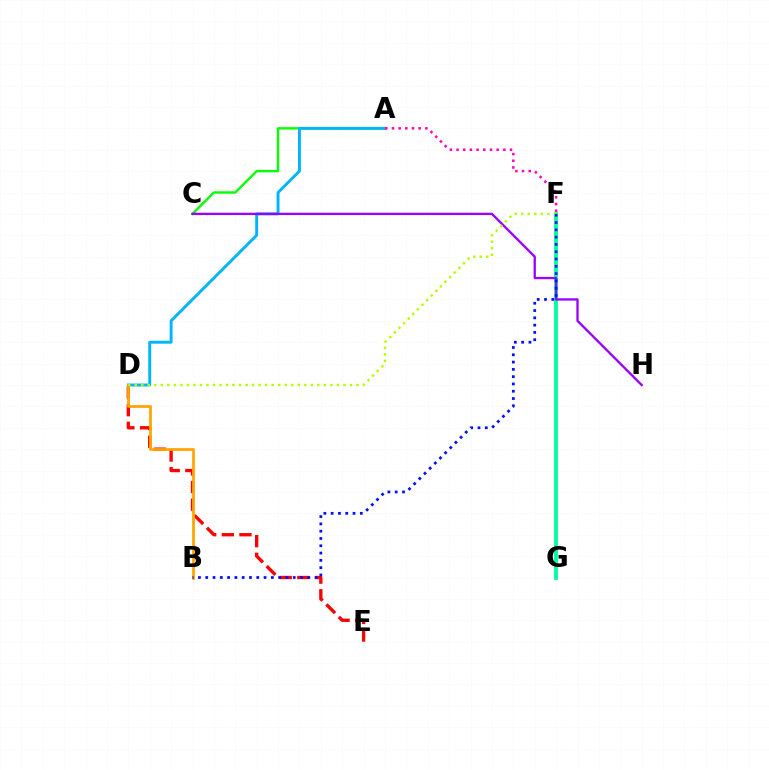{('D', 'E'): [{'color': '#ff0000', 'line_style': 'dashed', 'thickness': 2.39}], ('A', 'C'): [{'color': '#08ff00', 'line_style': 'solid', 'thickness': 1.72}], ('A', 'D'): [{'color': '#00b5ff', 'line_style': 'solid', 'thickness': 2.1}], ('F', 'G'): [{'color': '#00ff9d', 'line_style': 'solid', 'thickness': 2.75}], ('B', 'D'): [{'color': '#ffa500', 'line_style': 'solid', 'thickness': 1.97}], ('C', 'H'): [{'color': '#9b00ff', 'line_style': 'solid', 'thickness': 1.67}], ('D', 'F'): [{'color': '#b3ff00', 'line_style': 'dotted', 'thickness': 1.77}], ('B', 'F'): [{'color': '#0010ff', 'line_style': 'dotted', 'thickness': 1.98}], ('A', 'F'): [{'color': '#ff00bd', 'line_style': 'dotted', 'thickness': 1.82}]}